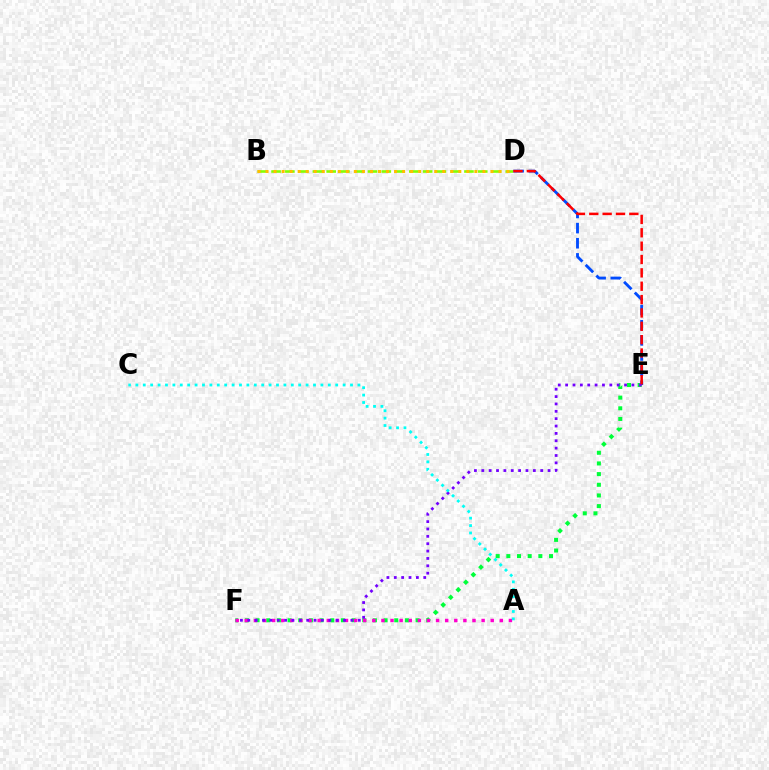{('B', 'D'): [{'color': '#84ff00', 'line_style': 'dashed', 'thickness': 1.87}, {'color': '#ffbd00', 'line_style': 'dotted', 'thickness': 2.18}], ('E', 'F'): [{'color': '#00ff39', 'line_style': 'dotted', 'thickness': 2.9}, {'color': '#7200ff', 'line_style': 'dotted', 'thickness': 2.0}], ('A', 'F'): [{'color': '#ff00cf', 'line_style': 'dotted', 'thickness': 2.47}], ('D', 'E'): [{'color': '#004bff', 'line_style': 'dashed', 'thickness': 2.06}, {'color': '#ff0000', 'line_style': 'dashed', 'thickness': 1.81}], ('A', 'C'): [{'color': '#00fff6', 'line_style': 'dotted', 'thickness': 2.01}]}